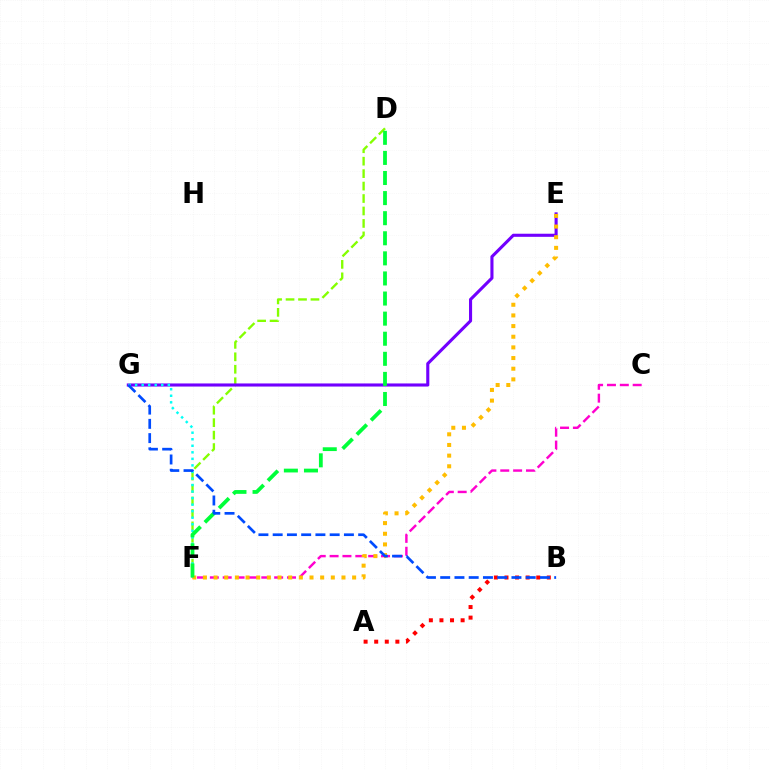{('A', 'B'): [{'color': '#ff0000', 'line_style': 'dotted', 'thickness': 2.88}], ('D', 'F'): [{'color': '#84ff00', 'line_style': 'dashed', 'thickness': 1.69}, {'color': '#00ff39', 'line_style': 'dashed', 'thickness': 2.73}], ('E', 'G'): [{'color': '#7200ff', 'line_style': 'solid', 'thickness': 2.23}], ('C', 'F'): [{'color': '#ff00cf', 'line_style': 'dashed', 'thickness': 1.75}], ('F', 'G'): [{'color': '#00fff6', 'line_style': 'dotted', 'thickness': 1.78}], ('E', 'F'): [{'color': '#ffbd00', 'line_style': 'dotted', 'thickness': 2.9}], ('B', 'G'): [{'color': '#004bff', 'line_style': 'dashed', 'thickness': 1.94}]}